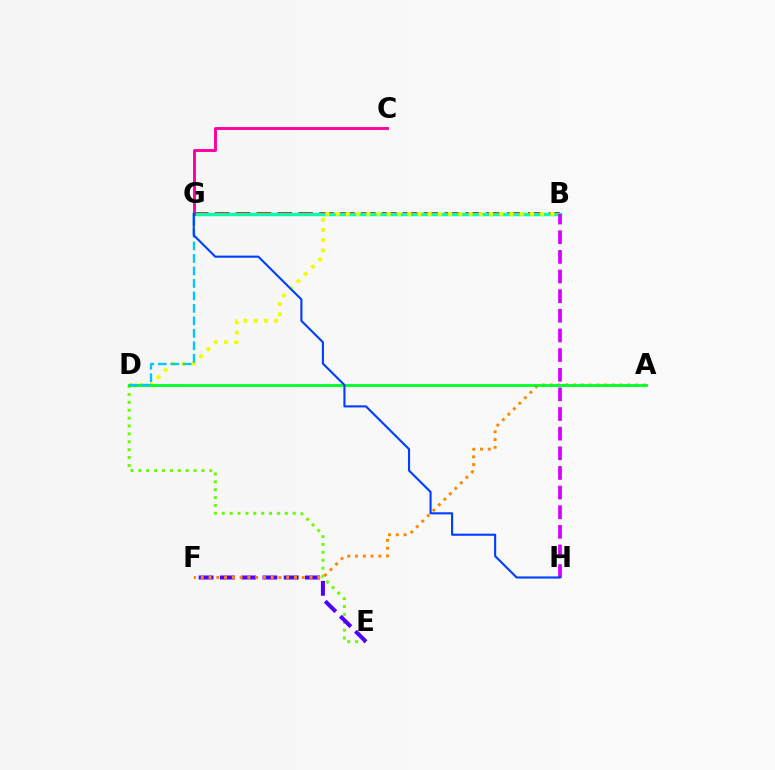{('B', 'G'): [{'color': '#ff0000', 'line_style': 'dashed', 'thickness': 2.84}, {'color': '#00ffaf', 'line_style': 'solid', 'thickness': 2.5}], ('D', 'E'): [{'color': '#66ff00', 'line_style': 'dotted', 'thickness': 2.14}], ('E', 'F'): [{'color': '#4f00ff', 'line_style': 'dashed', 'thickness': 2.89}], ('A', 'F'): [{'color': '#ff8800', 'line_style': 'dotted', 'thickness': 2.11}], ('B', 'D'): [{'color': '#eeff00', 'line_style': 'dotted', 'thickness': 2.78}], ('B', 'H'): [{'color': '#d600ff', 'line_style': 'dashed', 'thickness': 2.67}], ('C', 'G'): [{'color': '#ff00a0', 'line_style': 'solid', 'thickness': 2.1}], ('A', 'D'): [{'color': '#00ff27', 'line_style': 'solid', 'thickness': 2.02}], ('D', 'G'): [{'color': '#00c7ff', 'line_style': 'dashed', 'thickness': 1.7}], ('G', 'H'): [{'color': '#003fff', 'line_style': 'solid', 'thickness': 1.53}]}